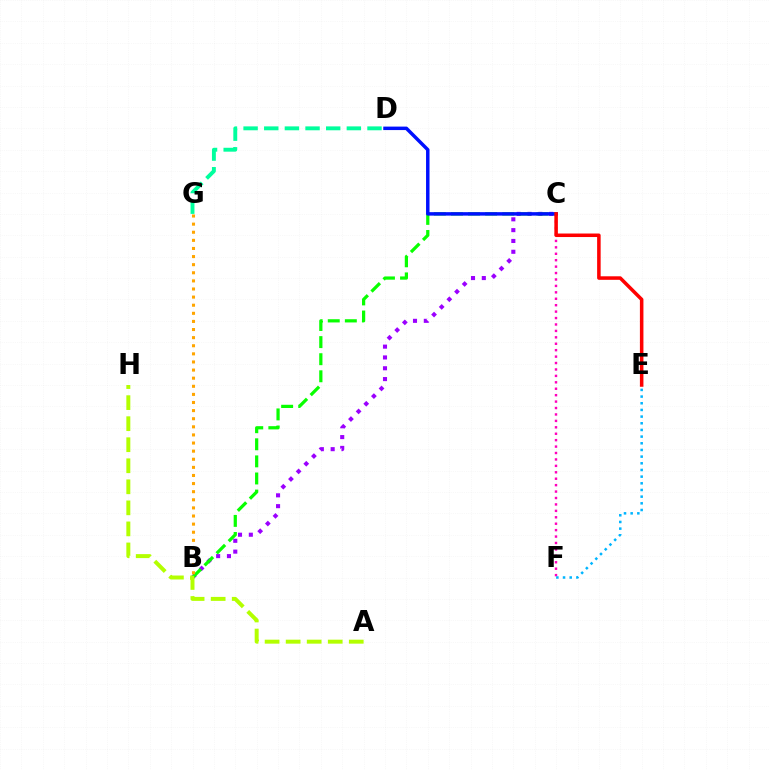{('C', 'F'): [{'color': '#ff00bd', 'line_style': 'dotted', 'thickness': 1.75}], ('B', 'C'): [{'color': '#9b00ff', 'line_style': 'dotted', 'thickness': 2.94}, {'color': '#08ff00', 'line_style': 'dashed', 'thickness': 2.32}], ('B', 'G'): [{'color': '#ffa500', 'line_style': 'dotted', 'thickness': 2.2}], ('A', 'H'): [{'color': '#b3ff00', 'line_style': 'dashed', 'thickness': 2.86}], ('C', 'D'): [{'color': '#0010ff', 'line_style': 'solid', 'thickness': 2.5}], ('C', 'E'): [{'color': '#ff0000', 'line_style': 'solid', 'thickness': 2.54}], ('D', 'G'): [{'color': '#00ff9d', 'line_style': 'dashed', 'thickness': 2.81}], ('E', 'F'): [{'color': '#00b5ff', 'line_style': 'dotted', 'thickness': 1.81}]}